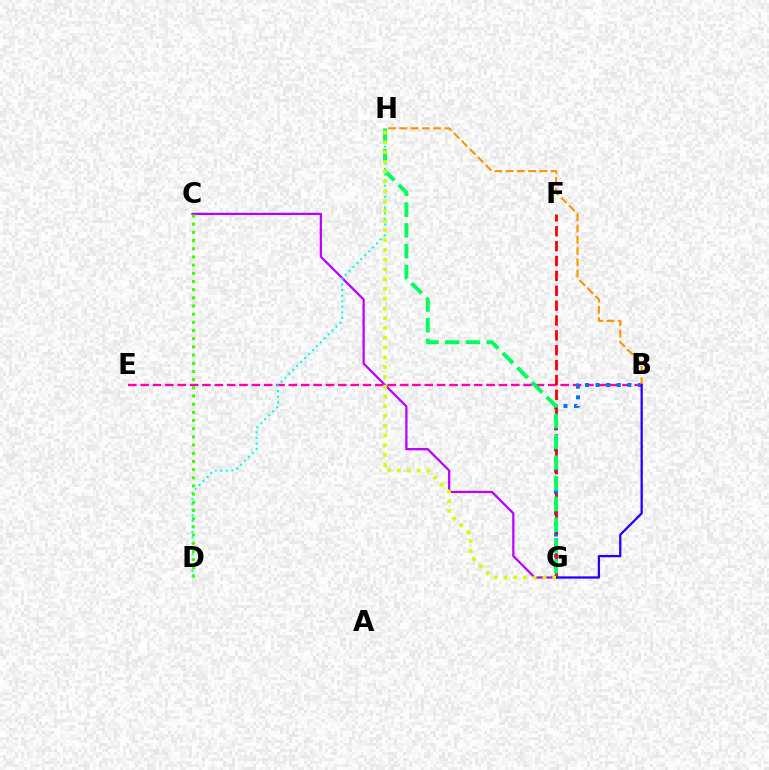{('B', 'E'): [{'color': '#ff00ac', 'line_style': 'dashed', 'thickness': 1.68}], ('C', 'G'): [{'color': '#b900ff', 'line_style': 'solid', 'thickness': 1.6}], ('B', 'G'): [{'color': '#0074ff', 'line_style': 'dotted', 'thickness': 2.88}, {'color': '#2500ff', 'line_style': 'solid', 'thickness': 1.65}], ('F', 'G'): [{'color': '#ff0000', 'line_style': 'dashed', 'thickness': 2.02}], ('B', 'H'): [{'color': '#ff9400', 'line_style': 'dashed', 'thickness': 1.53}], ('D', 'H'): [{'color': '#00fff6', 'line_style': 'dotted', 'thickness': 1.51}], ('C', 'D'): [{'color': '#3dff00', 'line_style': 'dotted', 'thickness': 2.22}], ('G', 'H'): [{'color': '#00ff5c', 'line_style': 'dashed', 'thickness': 2.82}, {'color': '#d1ff00', 'line_style': 'dotted', 'thickness': 2.66}]}